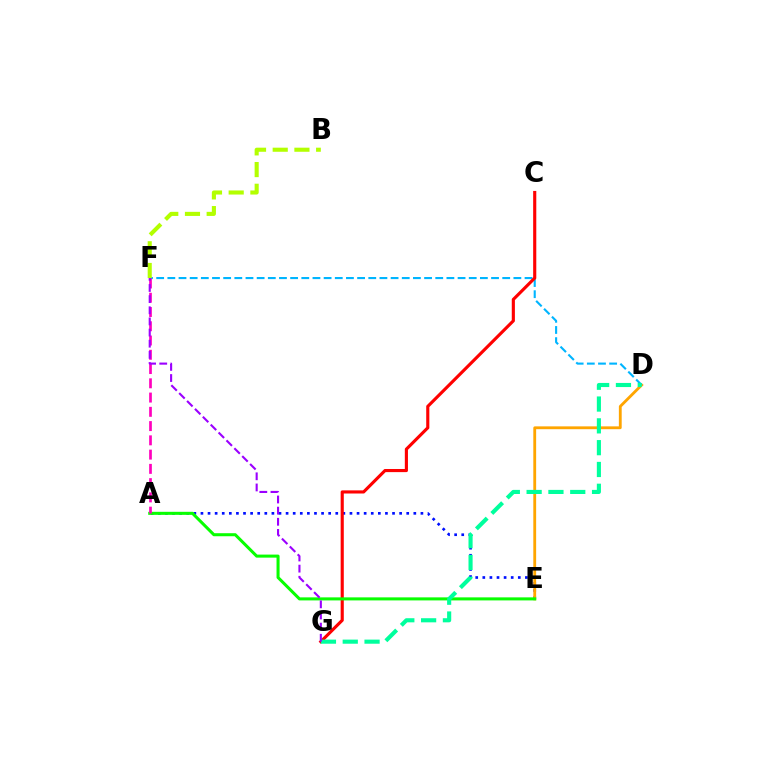{('A', 'E'): [{'color': '#0010ff', 'line_style': 'dotted', 'thickness': 1.93}, {'color': '#08ff00', 'line_style': 'solid', 'thickness': 2.19}], ('D', 'E'): [{'color': '#ffa500', 'line_style': 'solid', 'thickness': 2.04}], ('D', 'F'): [{'color': '#00b5ff', 'line_style': 'dashed', 'thickness': 1.52}], ('B', 'F'): [{'color': '#b3ff00', 'line_style': 'dashed', 'thickness': 2.95}], ('C', 'G'): [{'color': '#ff0000', 'line_style': 'solid', 'thickness': 2.25}], ('A', 'F'): [{'color': '#ff00bd', 'line_style': 'dashed', 'thickness': 1.94}], ('D', 'G'): [{'color': '#00ff9d', 'line_style': 'dashed', 'thickness': 2.96}], ('F', 'G'): [{'color': '#9b00ff', 'line_style': 'dashed', 'thickness': 1.51}]}